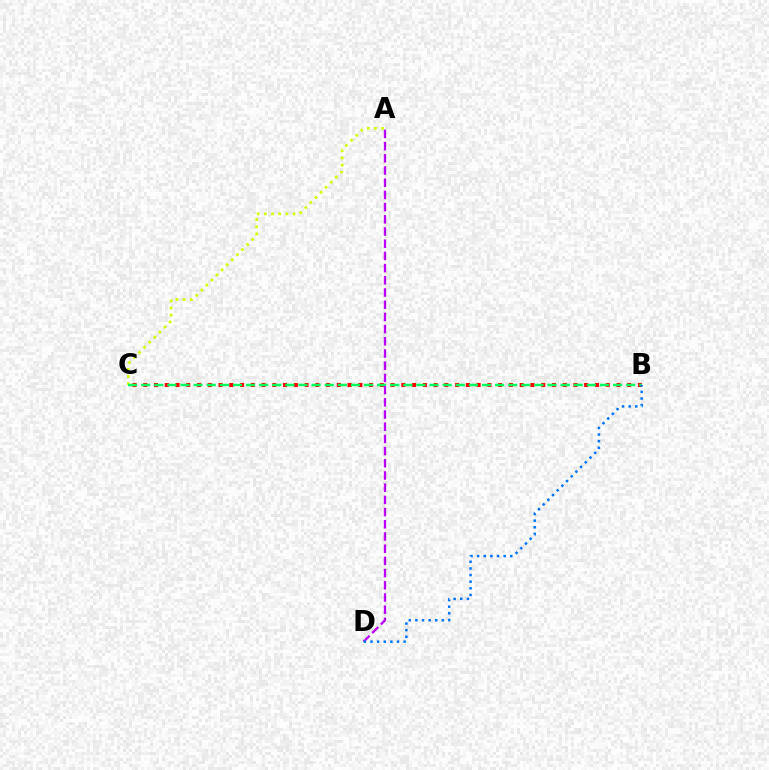{('A', 'C'): [{'color': '#d1ff00', 'line_style': 'dotted', 'thickness': 1.95}], ('B', 'C'): [{'color': '#ff0000', 'line_style': 'dotted', 'thickness': 2.92}, {'color': '#00ff5c', 'line_style': 'dashed', 'thickness': 1.78}], ('A', 'D'): [{'color': '#b900ff', 'line_style': 'dashed', 'thickness': 1.66}], ('B', 'D'): [{'color': '#0074ff', 'line_style': 'dotted', 'thickness': 1.8}]}